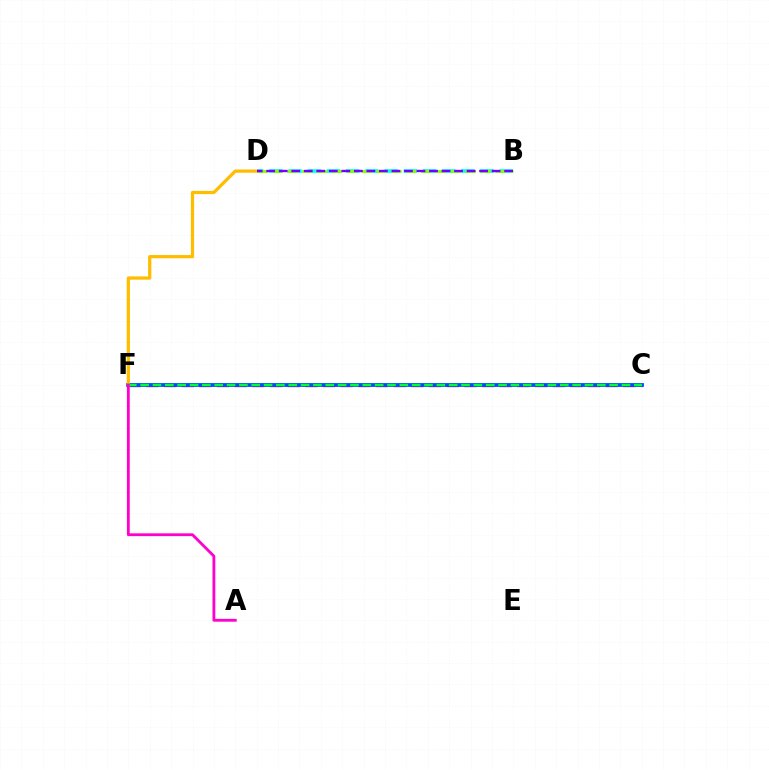{('C', 'F'): [{'color': '#ff0000', 'line_style': 'dashed', 'thickness': 2.4}, {'color': '#004bff', 'line_style': 'solid', 'thickness': 2.73}, {'color': '#00ff39', 'line_style': 'dashed', 'thickness': 1.68}], ('B', 'D'): [{'color': '#00fff6', 'line_style': 'dashed', 'thickness': 2.61}, {'color': '#84ff00', 'line_style': 'dashed', 'thickness': 2.02}, {'color': '#7200ff', 'line_style': 'dashed', 'thickness': 1.7}], ('D', 'F'): [{'color': '#ffbd00', 'line_style': 'solid', 'thickness': 2.33}], ('A', 'F'): [{'color': '#ff00cf', 'line_style': 'solid', 'thickness': 2.03}]}